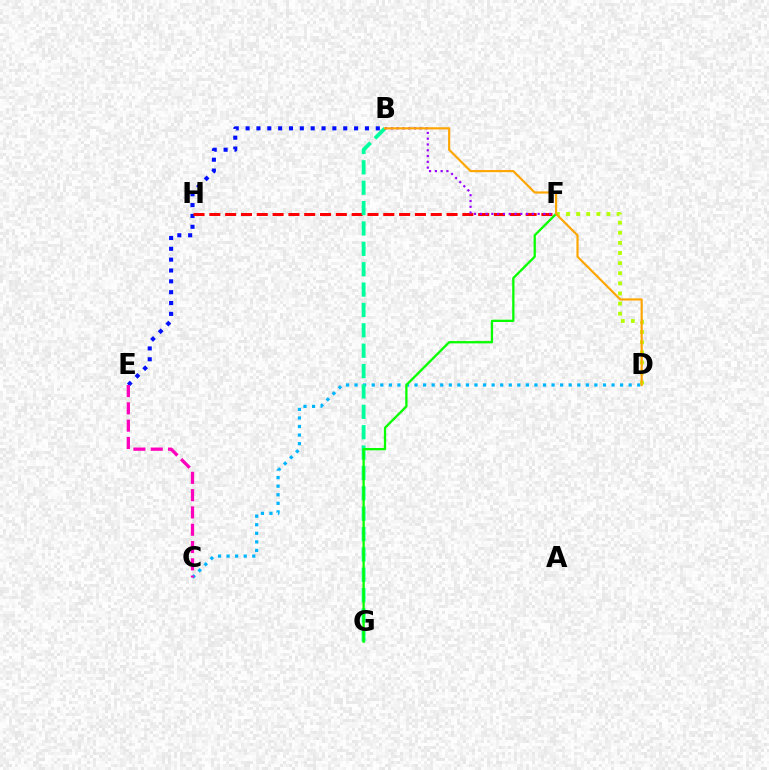{('B', 'E'): [{'color': '#0010ff', 'line_style': 'dotted', 'thickness': 2.95}], ('C', 'D'): [{'color': '#00b5ff', 'line_style': 'dotted', 'thickness': 2.33}], ('F', 'H'): [{'color': '#ff0000', 'line_style': 'dashed', 'thickness': 2.15}], ('B', 'G'): [{'color': '#00ff9d', 'line_style': 'dashed', 'thickness': 2.77}], ('D', 'F'): [{'color': '#b3ff00', 'line_style': 'dotted', 'thickness': 2.75}], ('C', 'E'): [{'color': '#ff00bd', 'line_style': 'dashed', 'thickness': 2.35}], ('B', 'F'): [{'color': '#9b00ff', 'line_style': 'dotted', 'thickness': 1.57}], ('F', 'G'): [{'color': '#08ff00', 'line_style': 'solid', 'thickness': 1.66}], ('B', 'D'): [{'color': '#ffa500', 'line_style': 'solid', 'thickness': 1.56}]}